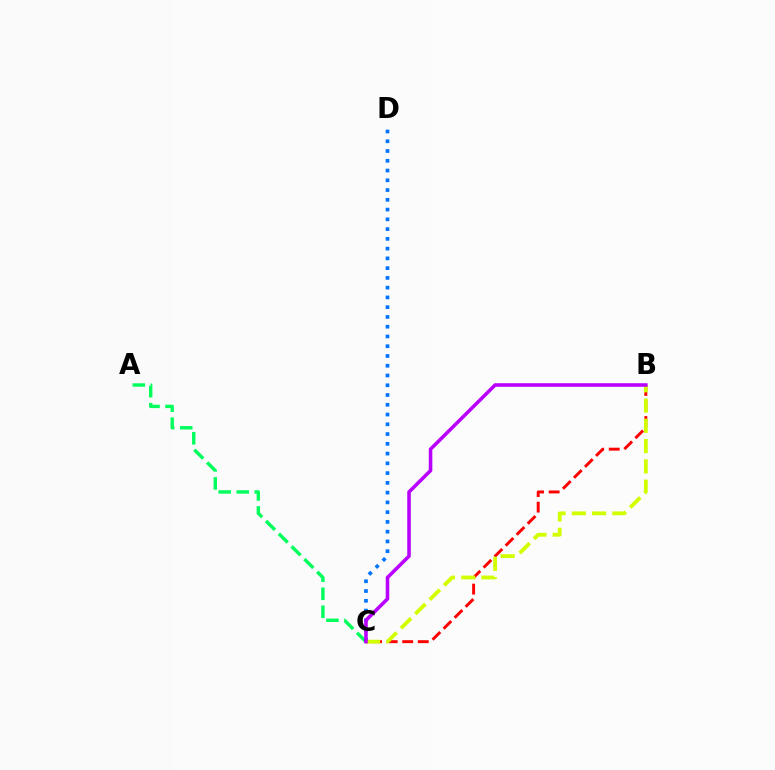{('A', 'C'): [{'color': '#00ff5c', 'line_style': 'dashed', 'thickness': 2.45}], ('C', 'D'): [{'color': '#0074ff', 'line_style': 'dotted', 'thickness': 2.65}], ('B', 'C'): [{'color': '#ff0000', 'line_style': 'dashed', 'thickness': 2.11}, {'color': '#d1ff00', 'line_style': 'dashed', 'thickness': 2.75}, {'color': '#b900ff', 'line_style': 'solid', 'thickness': 2.56}]}